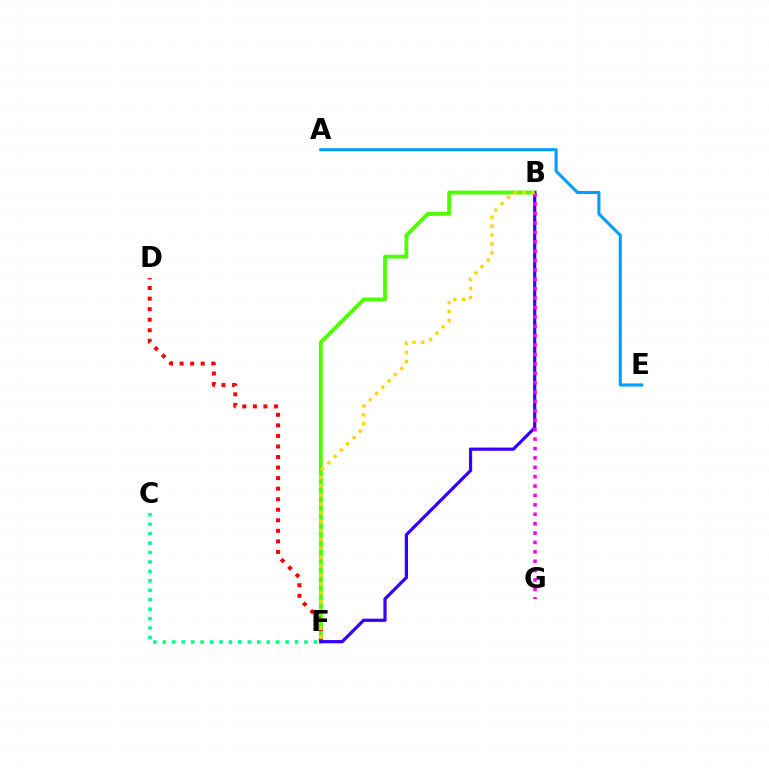{('B', 'F'): [{'color': '#4fff00', 'line_style': 'solid', 'thickness': 2.78}, {'color': '#3700ff', 'line_style': 'solid', 'thickness': 2.31}, {'color': '#ffd500', 'line_style': 'dotted', 'thickness': 2.42}], ('D', 'F'): [{'color': '#ff0000', 'line_style': 'dotted', 'thickness': 2.87}], ('C', 'F'): [{'color': '#00ff86', 'line_style': 'dotted', 'thickness': 2.56}], ('A', 'E'): [{'color': '#009eff', 'line_style': 'solid', 'thickness': 2.22}], ('B', 'G'): [{'color': '#ff00ed', 'line_style': 'dotted', 'thickness': 2.55}]}